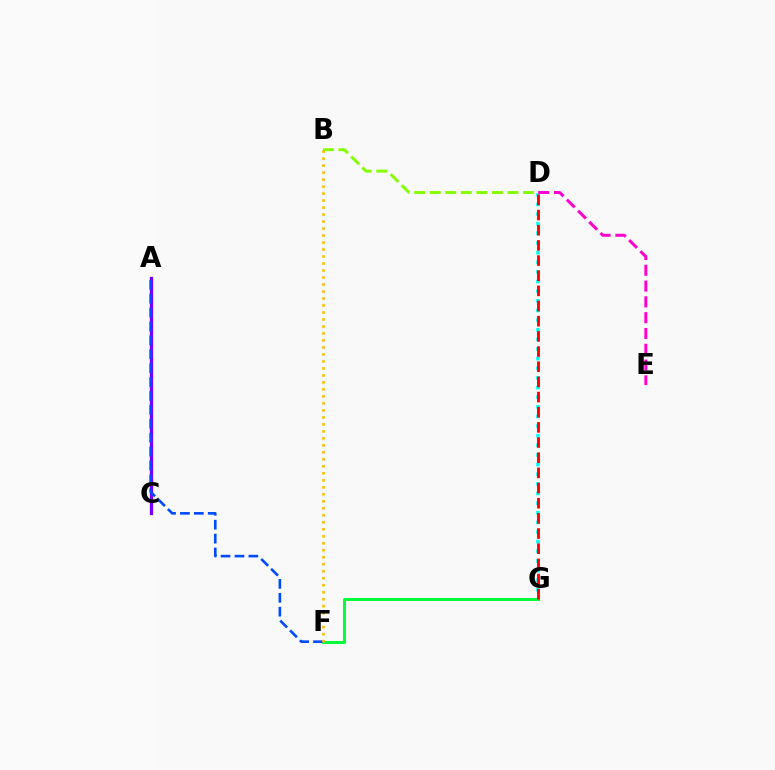{('B', 'D'): [{'color': '#84ff00', 'line_style': 'dashed', 'thickness': 2.11}], ('D', 'G'): [{'color': '#00fff6', 'line_style': 'dotted', 'thickness': 2.62}, {'color': '#ff0000', 'line_style': 'dashed', 'thickness': 2.06}], ('A', 'C'): [{'color': '#7200ff', 'line_style': 'solid', 'thickness': 2.38}], ('F', 'G'): [{'color': '#00ff39', 'line_style': 'solid', 'thickness': 2.15}], ('D', 'E'): [{'color': '#ff00cf', 'line_style': 'dashed', 'thickness': 2.15}], ('A', 'F'): [{'color': '#004bff', 'line_style': 'dashed', 'thickness': 1.89}], ('B', 'F'): [{'color': '#ffbd00', 'line_style': 'dotted', 'thickness': 1.9}]}